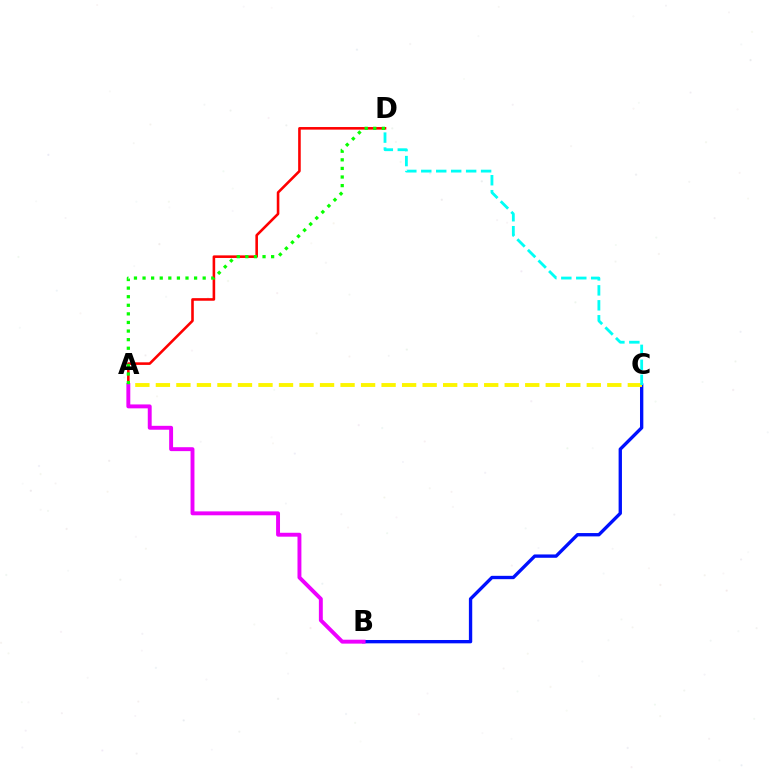{('A', 'D'): [{'color': '#ff0000', 'line_style': 'solid', 'thickness': 1.87}, {'color': '#08ff00', 'line_style': 'dotted', 'thickness': 2.33}], ('B', 'C'): [{'color': '#0010ff', 'line_style': 'solid', 'thickness': 2.41}], ('A', 'C'): [{'color': '#fcf500', 'line_style': 'dashed', 'thickness': 2.79}], ('A', 'B'): [{'color': '#ee00ff', 'line_style': 'solid', 'thickness': 2.81}], ('C', 'D'): [{'color': '#00fff6', 'line_style': 'dashed', 'thickness': 2.03}]}